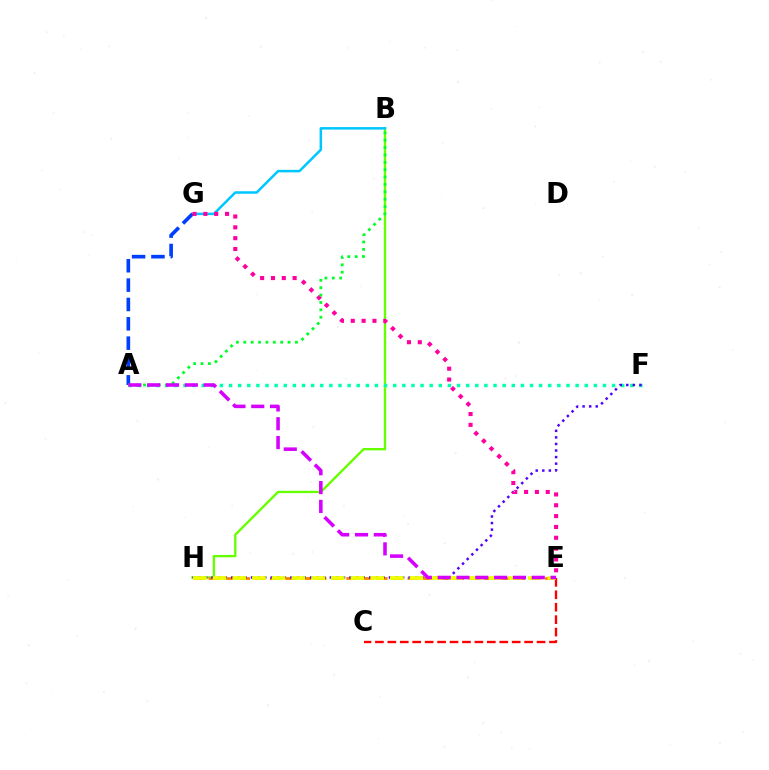{('B', 'H'): [{'color': '#66ff00', 'line_style': 'solid', 'thickness': 1.69}], ('A', 'F'): [{'color': '#00ffaf', 'line_style': 'dotted', 'thickness': 2.48}], ('B', 'G'): [{'color': '#00c7ff', 'line_style': 'solid', 'thickness': 1.81}], ('E', 'H'): [{'color': '#ff8800', 'line_style': 'dashed', 'thickness': 2.08}, {'color': '#eeff00', 'line_style': 'dashed', 'thickness': 2.68}], ('C', 'E'): [{'color': '#ff0000', 'line_style': 'dashed', 'thickness': 1.69}], ('F', 'H'): [{'color': '#4f00ff', 'line_style': 'dotted', 'thickness': 1.78}], ('A', 'G'): [{'color': '#003fff', 'line_style': 'dashed', 'thickness': 2.63}], ('E', 'G'): [{'color': '#ff00a0', 'line_style': 'dotted', 'thickness': 2.94}], ('A', 'B'): [{'color': '#00ff27', 'line_style': 'dotted', 'thickness': 2.0}], ('A', 'E'): [{'color': '#d600ff', 'line_style': 'dashed', 'thickness': 2.56}]}